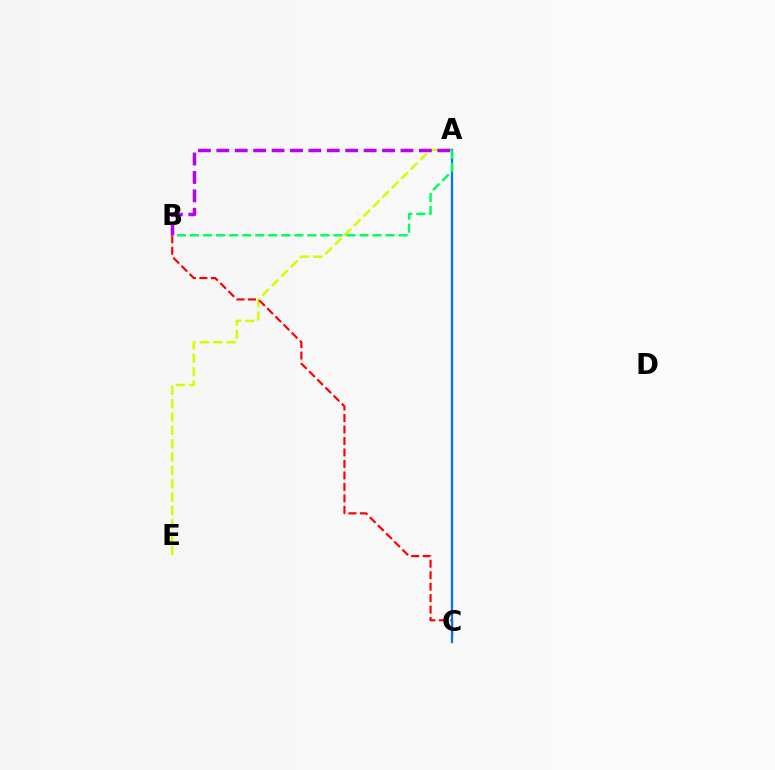{('A', 'E'): [{'color': '#d1ff00', 'line_style': 'dashed', 'thickness': 1.82}], ('B', 'C'): [{'color': '#ff0000', 'line_style': 'dashed', 'thickness': 1.56}], ('A', 'C'): [{'color': '#0074ff', 'line_style': 'solid', 'thickness': 1.63}], ('A', 'B'): [{'color': '#00ff5c', 'line_style': 'dashed', 'thickness': 1.77}, {'color': '#b900ff', 'line_style': 'dashed', 'thickness': 2.5}]}